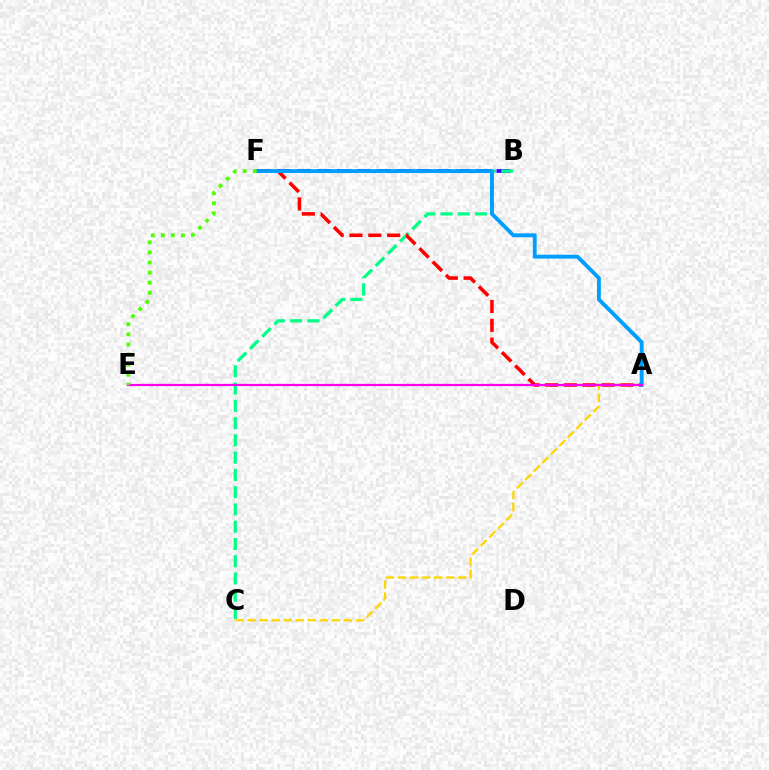{('B', 'F'): [{'color': '#3700ff', 'line_style': 'dashed', 'thickness': 2.71}], ('B', 'C'): [{'color': '#00ff86', 'line_style': 'dashed', 'thickness': 2.35}], ('A', 'F'): [{'color': '#ff0000', 'line_style': 'dashed', 'thickness': 2.56}, {'color': '#009eff', 'line_style': 'solid', 'thickness': 2.78}], ('A', 'C'): [{'color': '#ffd500', 'line_style': 'dashed', 'thickness': 1.64}], ('A', 'E'): [{'color': '#ff00ed', 'line_style': 'solid', 'thickness': 1.62}], ('E', 'F'): [{'color': '#4fff00', 'line_style': 'dotted', 'thickness': 2.74}]}